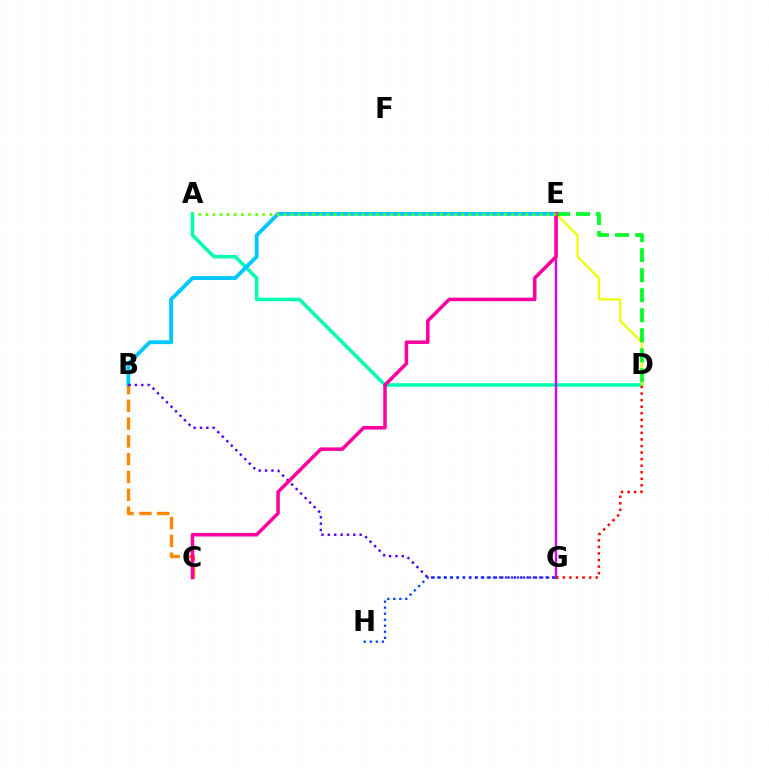{('A', 'D'): [{'color': '#00ffaf', 'line_style': 'solid', 'thickness': 2.54}], ('E', 'G'): [{'color': '#d600ff', 'line_style': 'solid', 'thickness': 1.7}], ('D', 'E'): [{'color': '#eeff00', 'line_style': 'solid', 'thickness': 1.61}, {'color': '#00ff27', 'line_style': 'dashed', 'thickness': 2.72}], ('B', 'E'): [{'color': '#00c7ff', 'line_style': 'solid', 'thickness': 2.79}], ('B', 'C'): [{'color': '#ff8800', 'line_style': 'dashed', 'thickness': 2.42}], ('B', 'G'): [{'color': '#4f00ff', 'line_style': 'dotted', 'thickness': 1.73}], ('G', 'H'): [{'color': '#003fff', 'line_style': 'dotted', 'thickness': 1.64}], ('D', 'G'): [{'color': '#ff0000', 'line_style': 'dotted', 'thickness': 1.78}], ('C', 'E'): [{'color': '#ff00a0', 'line_style': 'solid', 'thickness': 2.54}], ('A', 'E'): [{'color': '#66ff00', 'line_style': 'dotted', 'thickness': 1.93}]}